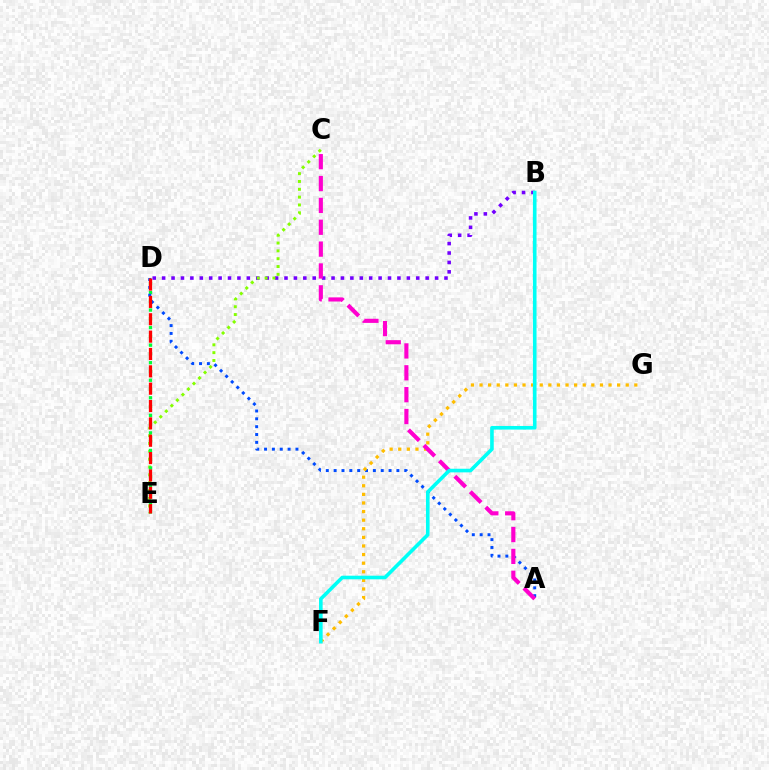{('B', 'D'): [{'color': '#7200ff', 'line_style': 'dotted', 'thickness': 2.56}], ('C', 'E'): [{'color': '#84ff00', 'line_style': 'dotted', 'thickness': 2.13}], ('D', 'E'): [{'color': '#00ff39', 'line_style': 'dotted', 'thickness': 2.38}, {'color': '#ff0000', 'line_style': 'dashed', 'thickness': 2.36}], ('A', 'D'): [{'color': '#004bff', 'line_style': 'dotted', 'thickness': 2.13}], ('F', 'G'): [{'color': '#ffbd00', 'line_style': 'dotted', 'thickness': 2.34}], ('A', 'C'): [{'color': '#ff00cf', 'line_style': 'dashed', 'thickness': 2.97}], ('B', 'F'): [{'color': '#00fff6', 'line_style': 'solid', 'thickness': 2.6}]}